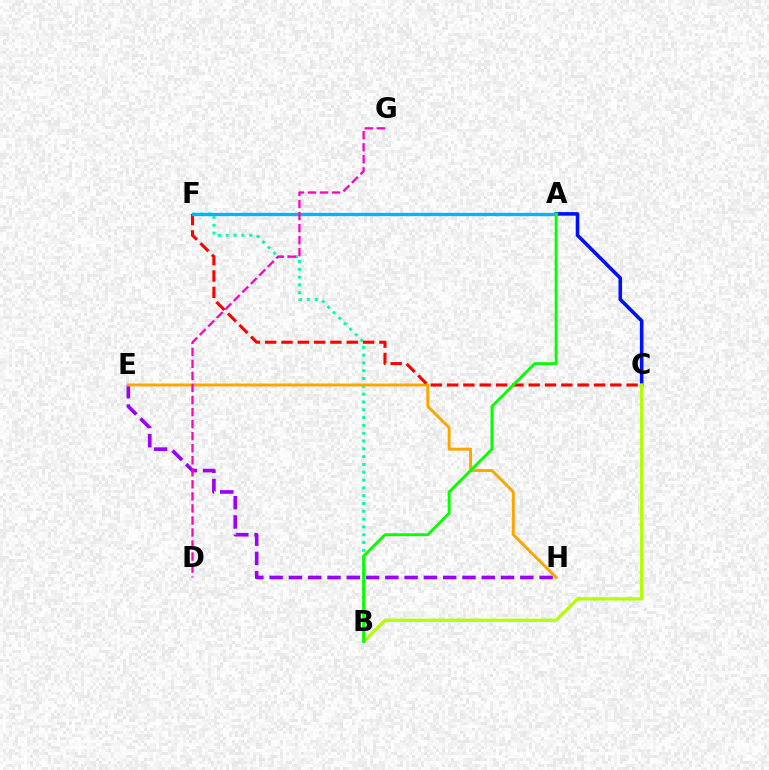{('A', 'C'): [{'color': '#0010ff', 'line_style': 'solid', 'thickness': 2.58}], ('E', 'H'): [{'color': '#9b00ff', 'line_style': 'dashed', 'thickness': 2.62}, {'color': '#ffa500', 'line_style': 'solid', 'thickness': 2.1}], ('B', 'F'): [{'color': '#00ff9d', 'line_style': 'dotted', 'thickness': 2.12}], ('C', 'F'): [{'color': '#ff0000', 'line_style': 'dashed', 'thickness': 2.22}], ('A', 'F'): [{'color': '#00b5ff', 'line_style': 'solid', 'thickness': 2.38}], ('B', 'C'): [{'color': '#b3ff00', 'line_style': 'solid', 'thickness': 2.32}], ('D', 'G'): [{'color': '#ff00bd', 'line_style': 'dashed', 'thickness': 1.64}], ('A', 'B'): [{'color': '#08ff00', 'line_style': 'solid', 'thickness': 2.07}]}